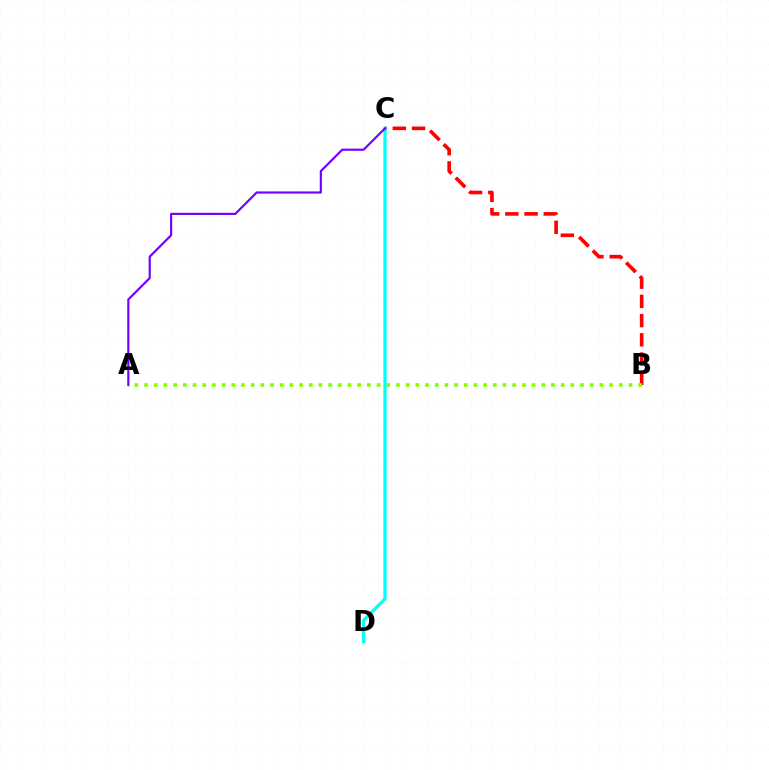{('B', 'C'): [{'color': '#ff0000', 'line_style': 'dashed', 'thickness': 2.61}], ('A', 'B'): [{'color': '#84ff00', 'line_style': 'dotted', 'thickness': 2.63}], ('C', 'D'): [{'color': '#00fff6', 'line_style': 'solid', 'thickness': 2.33}], ('A', 'C'): [{'color': '#7200ff', 'line_style': 'solid', 'thickness': 1.56}]}